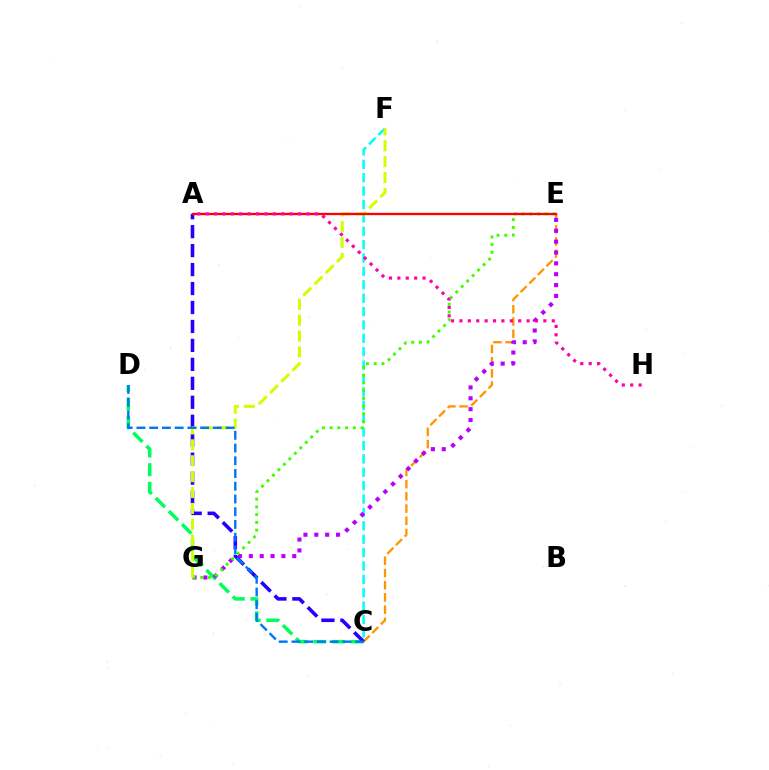{('C', 'D'): [{'color': '#00ff5c', 'line_style': 'dashed', 'thickness': 2.53}, {'color': '#0074ff', 'line_style': 'dashed', 'thickness': 1.73}], ('C', 'E'): [{'color': '#ff9400', 'line_style': 'dashed', 'thickness': 1.66}], ('C', 'F'): [{'color': '#00fff6', 'line_style': 'dashed', 'thickness': 1.82}], ('E', 'G'): [{'color': '#b900ff', 'line_style': 'dotted', 'thickness': 2.95}, {'color': '#3dff00', 'line_style': 'dotted', 'thickness': 2.1}], ('A', 'C'): [{'color': '#2500ff', 'line_style': 'dashed', 'thickness': 2.58}], ('F', 'G'): [{'color': '#d1ff00', 'line_style': 'dashed', 'thickness': 2.16}], ('A', 'E'): [{'color': '#ff0000', 'line_style': 'solid', 'thickness': 1.66}], ('A', 'H'): [{'color': '#ff00ac', 'line_style': 'dotted', 'thickness': 2.28}]}